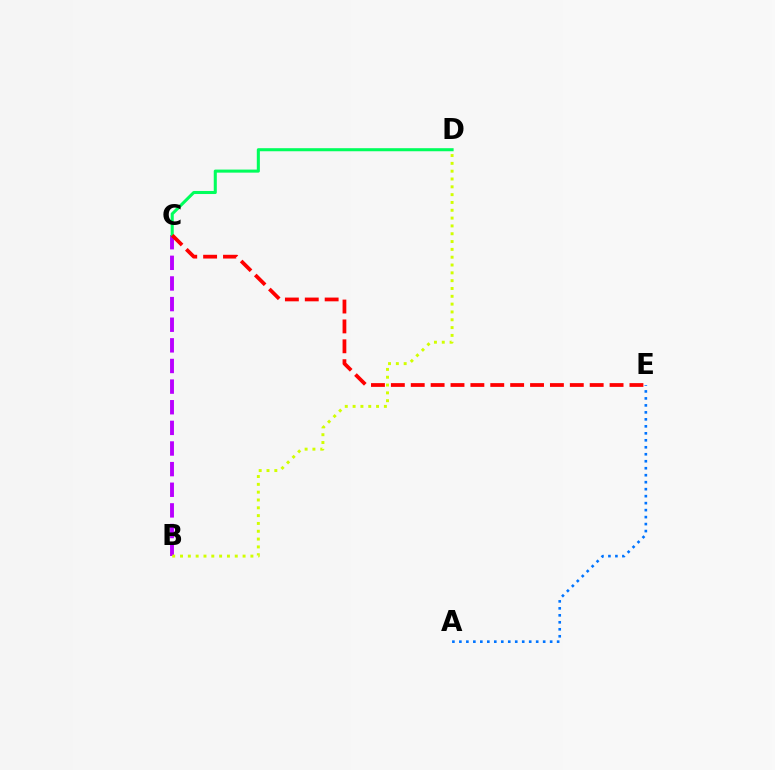{('A', 'E'): [{'color': '#0074ff', 'line_style': 'dotted', 'thickness': 1.9}], ('B', 'C'): [{'color': '#b900ff', 'line_style': 'dashed', 'thickness': 2.8}], ('B', 'D'): [{'color': '#d1ff00', 'line_style': 'dotted', 'thickness': 2.12}], ('C', 'D'): [{'color': '#00ff5c', 'line_style': 'solid', 'thickness': 2.2}], ('C', 'E'): [{'color': '#ff0000', 'line_style': 'dashed', 'thickness': 2.7}]}